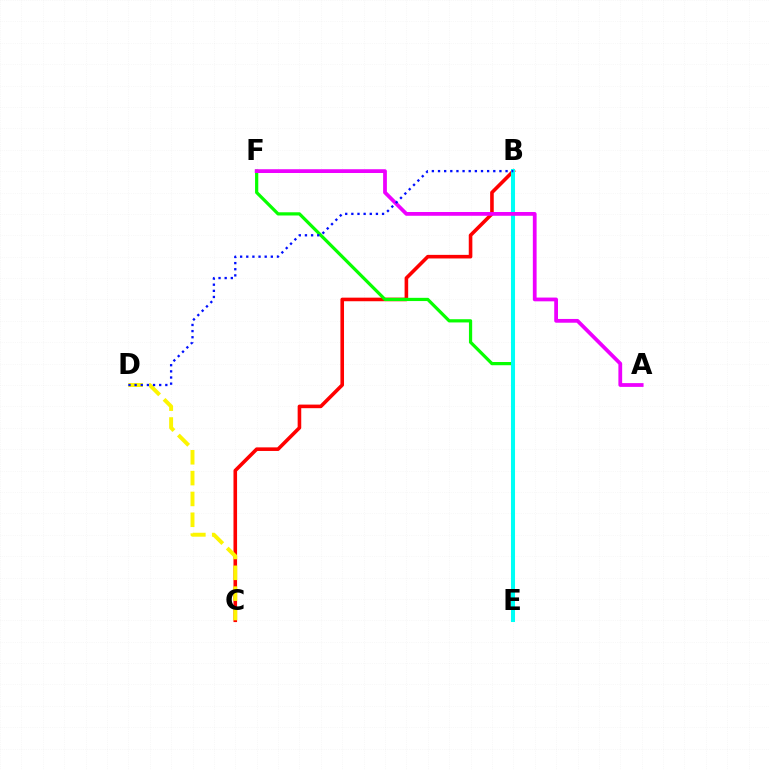{('B', 'C'): [{'color': '#ff0000', 'line_style': 'solid', 'thickness': 2.59}], ('C', 'D'): [{'color': '#fcf500', 'line_style': 'dashed', 'thickness': 2.83}], ('E', 'F'): [{'color': '#08ff00', 'line_style': 'solid', 'thickness': 2.32}], ('B', 'E'): [{'color': '#00fff6', 'line_style': 'solid', 'thickness': 2.91}], ('A', 'F'): [{'color': '#ee00ff', 'line_style': 'solid', 'thickness': 2.71}], ('B', 'D'): [{'color': '#0010ff', 'line_style': 'dotted', 'thickness': 1.67}]}